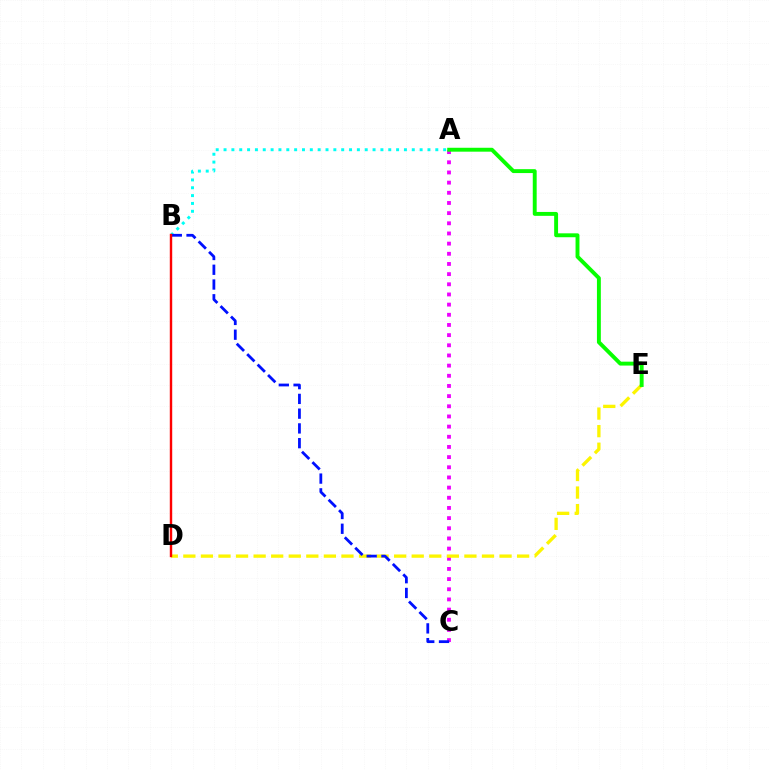{('A', 'C'): [{'color': '#ee00ff', 'line_style': 'dotted', 'thickness': 2.76}], ('A', 'B'): [{'color': '#00fff6', 'line_style': 'dotted', 'thickness': 2.13}], ('D', 'E'): [{'color': '#fcf500', 'line_style': 'dashed', 'thickness': 2.39}], ('B', 'C'): [{'color': '#0010ff', 'line_style': 'dashed', 'thickness': 2.0}], ('B', 'D'): [{'color': '#ff0000', 'line_style': 'solid', 'thickness': 1.74}], ('A', 'E'): [{'color': '#08ff00', 'line_style': 'solid', 'thickness': 2.81}]}